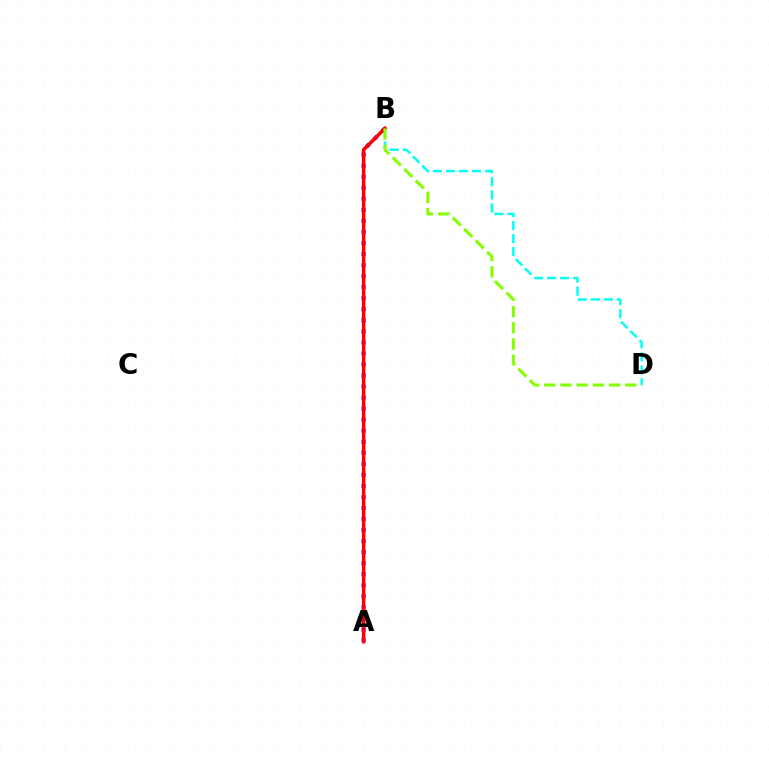{('A', 'B'): [{'color': '#7200ff', 'line_style': 'dotted', 'thickness': 3.0}, {'color': '#ff0000', 'line_style': 'solid', 'thickness': 2.49}], ('B', 'D'): [{'color': '#00fff6', 'line_style': 'dashed', 'thickness': 1.77}, {'color': '#84ff00', 'line_style': 'dashed', 'thickness': 2.2}]}